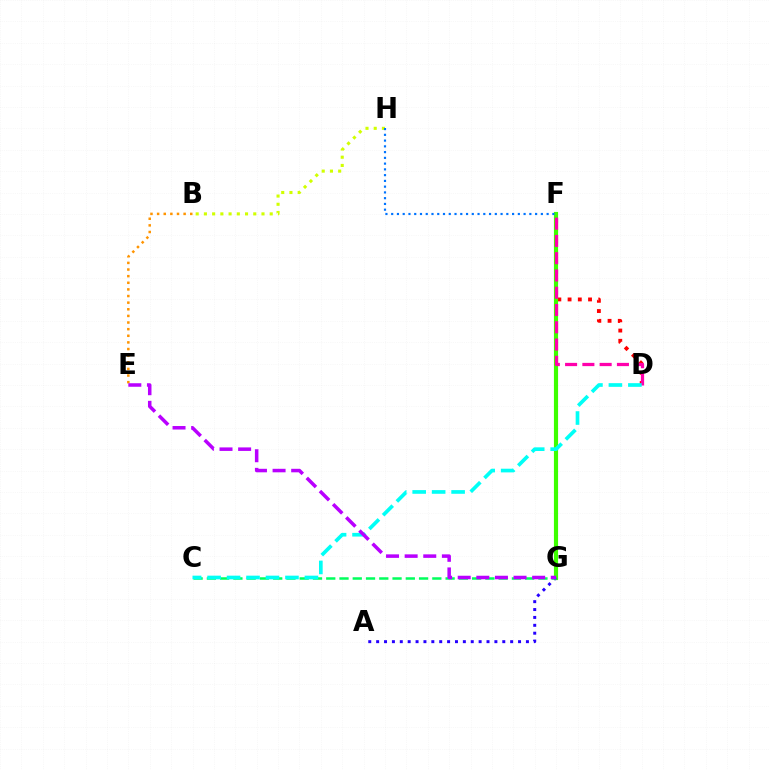{('D', 'F'): [{'color': '#ff0000', 'line_style': 'dotted', 'thickness': 2.78}, {'color': '#ff00ac', 'line_style': 'dashed', 'thickness': 2.35}], ('B', 'H'): [{'color': '#d1ff00', 'line_style': 'dotted', 'thickness': 2.23}], ('F', 'G'): [{'color': '#3dff00', 'line_style': 'solid', 'thickness': 2.98}], ('B', 'E'): [{'color': '#ff9400', 'line_style': 'dotted', 'thickness': 1.8}], ('A', 'G'): [{'color': '#2500ff', 'line_style': 'dotted', 'thickness': 2.14}], ('C', 'G'): [{'color': '#00ff5c', 'line_style': 'dashed', 'thickness': 1.8}], ('C', 'D'): [{'color': '#00fff6', 'line_style': 'dashed', 'thickness': 2.64}], ('E', 'G'): [{'color': '#b900ff', 'line_style': 'dashed', 'thickness': 2.53}], ('F', 'H'): [{'color': '#0074ff', 'line_style': 'dotted', 'thickness': 1.56}]}